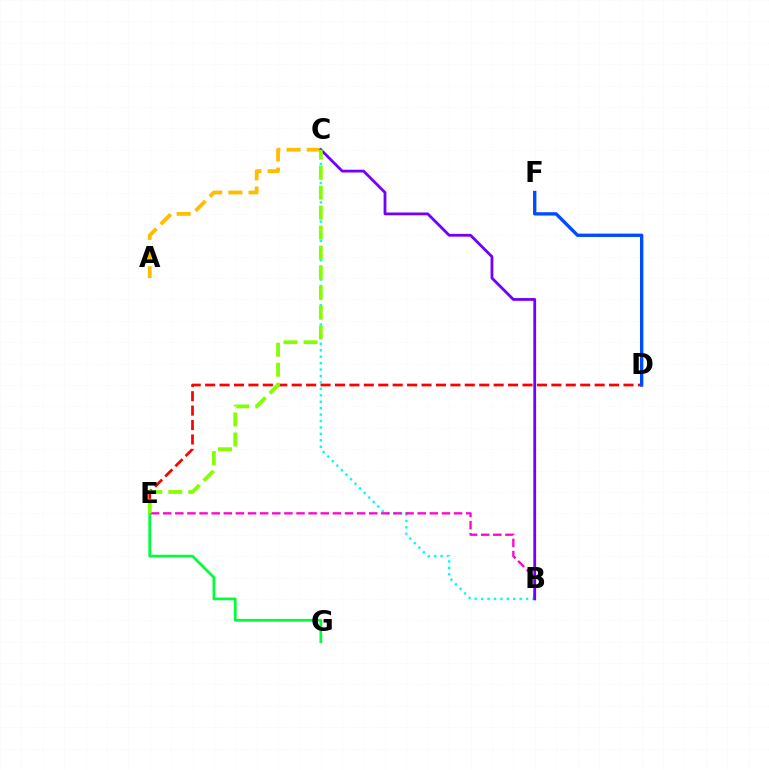{('D', 'E'): [{'color': '#ff0000', 'line_style': 'dashed', 'thickness': 1.96}], ('B', 'C'): [{'color': '#00fff6', 'line_style': 'dotted', 'thickness': 1.75}, {'color': '#7200ff', 'line_style': 'solid', 'thickness': 2.01}], ('E', 'G'): [{'color': '#00ff39', 'line_style': 'solid', 'thickness': 1.96}], ('B', 'E'): [{'color': '#ff00cf', 'line_style': 'dashed', 'thickness': 1.65}], ('D', 'F'): [{'color': '#004bff', 'line_style': 'solid', 'thickness': 2.41}], ('A', 'C'): [{'color': '#ffbd00', 'line_style': 'dashed', 'thickness': 2.74}], ('C', 'E'): [{'color': '#84ff00', 'line_style': 'dashed', 'thickness': 2.72}]}